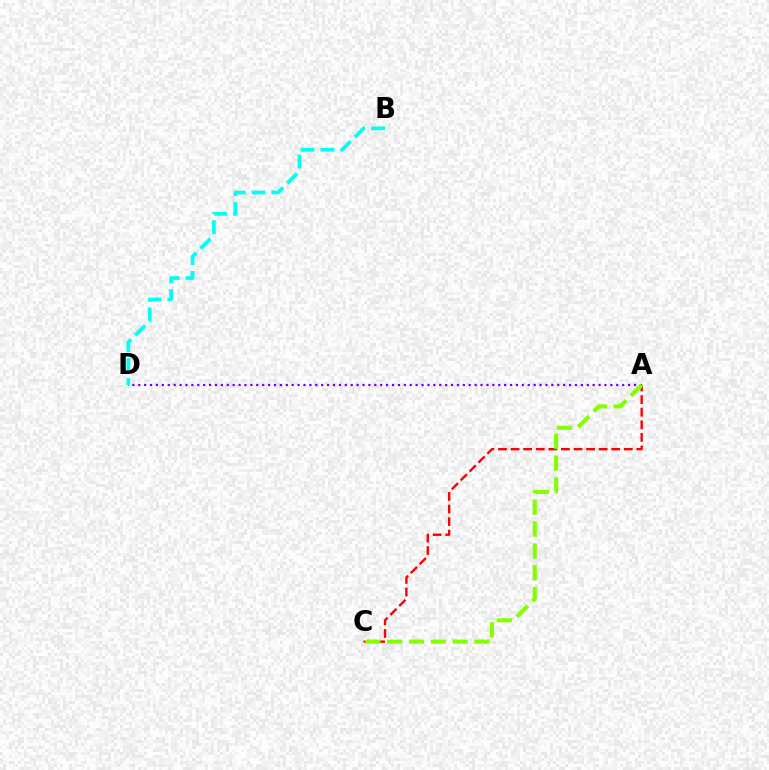{('A', 'D'): [{'color': '#7200ff', 'line_style': 'dotted', 'thickness': 1.6}], ('A', 'C'): [{'color': '#ff0000', 'line_style': 'dashed', 'thickness': 1.71}, {'color': '#84ff00', 'line_style': 'dashed', 'thickness': 2.97}], ('B', 'D'): [{'color': '#00fff6', 'line_style': 'dashed', 'thickness': 2.7}]}